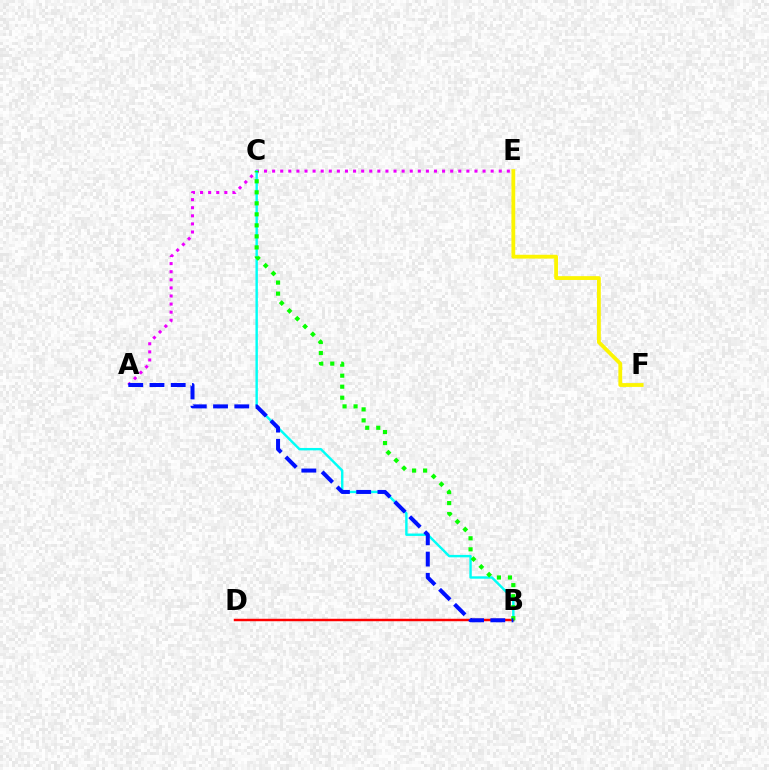{('A', 'E'): [{'color': '#ee00ff', 'line_style': 'dotted', 'thickness': 2.2}], ('E', 'F'): [{'color': '#fcf500', 'line_style': 'solid', 'thickness': 2.74}], ('B', 'C'): [{'color': '#00fff6', 'line_style': 'solid', 'thickness': 1.74}, {'color': '#08ff00', 'line_style': 'dotted', 'thickness': 2.99}], ('B', 'D'): [{'color': '#ff0000', 'line_style': 'solid', 'thickness': 1.77}], ('A', 'B'): [{'color': '#0010ff', 'line_style': 'dashed', 'thickness': 2.88}]}